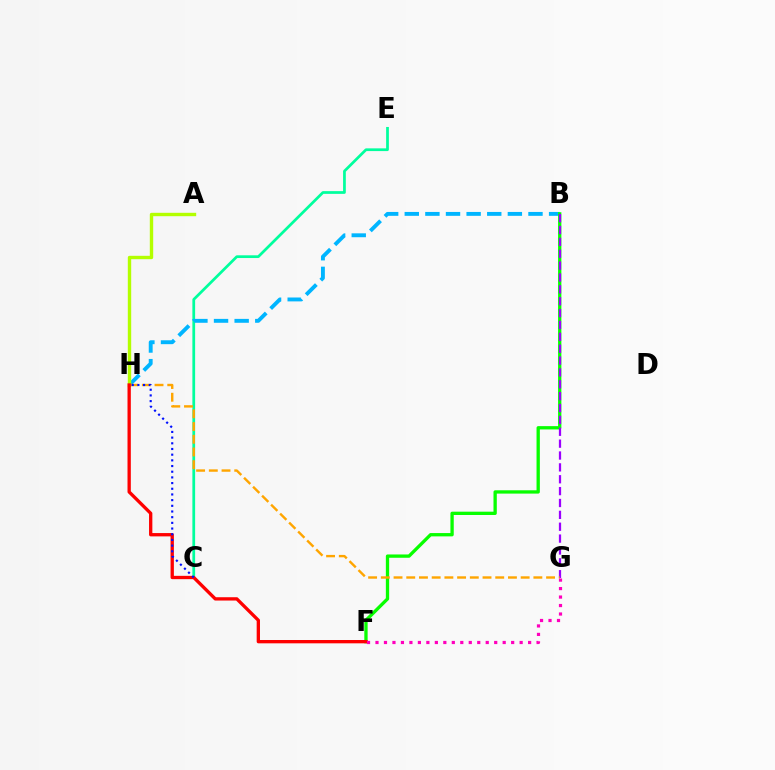{('C', 'E'): [{'color': '#00ff9d', 'line_style': 'solid', 'thickness': 1.97}], ('B', 'H'): [{'color': '#00b5ff', 'line_style': 'dashed', 'thickness': 2.8}], ('A', 'H'): [{'color': '#b3ff00', 'line_style': 'solid', 'thickness': 2.44}], ('B', 'F'): [{'color': '#08ff00', 'line_style': 'solid', 'thickness': 2.38}], ('B', 'G'): [{'color': '#9b00ff', 'line_style': 'dashed', 'thickness': 1.61}], ('G', 'H'): [{'color': '#ffa500', 'line_style': 'dashed', 'thickness': 1.73}], ('F', 'H'): [{'color': '#ff0000', 'line_style': 'solid', 'thickness': 2.39}], ('F', 'G'): [{'color': '#ff00bd', 'line_style': 'dotted', 'thickness': 2.3}], ('C', 'H'): [{'color': '#0010ff', 'line_style': 'dotted', 'thickness': 1.54}]}